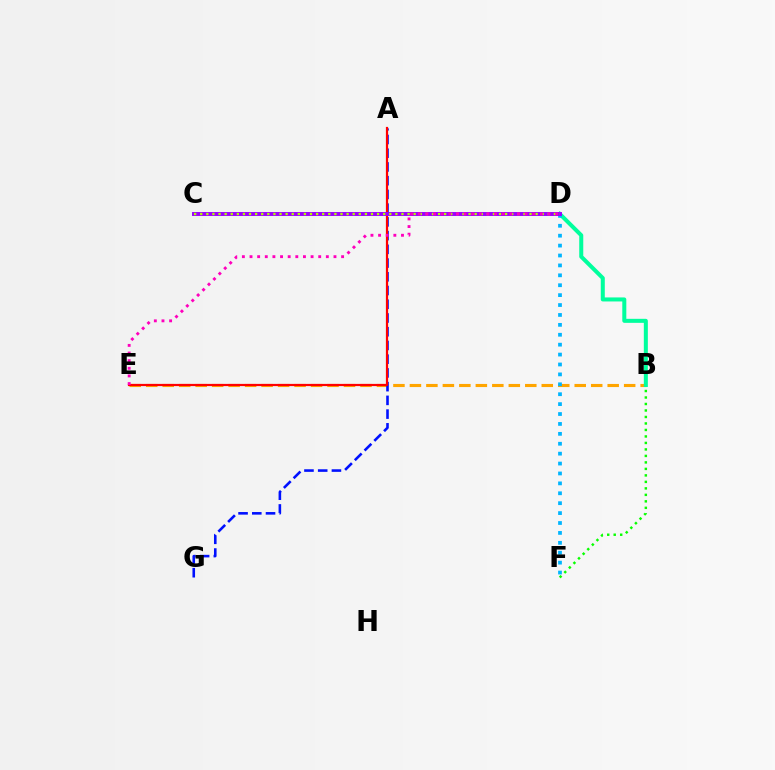{('B', 'F'): [{'color': '#08ff00', 'line_style': 'dotted', 'thickness': 1.76}], ('B', 'E'): [{'color': '#ffa500', 'line_style': 'dashed', 'thickness': 2.24}], ('A', 'G'): [{'color': '#0010ff', 'line_style': 'dashed', 'thickness': 1.87}], ('B', 'D'): [{'color': '#00ff9d', 'line_style': 'solid', 'thickness': 2.9}], ('A', 'E'): [{'color': '#ff0000', 'line_style': 'solid', 'thickness': 1.59}], ('D', 'F'): [{'color': '#00b5ff', 'line_style': 'dotted', 'thickness': 2.69}], ('C', 'D'): [{'color': '#9b00ff', 'line_style': 'solid', 'thickness': 2.84}, {'color': '#b3ff00', 'line_style': 'dotted', 'thickness': 1.66}], ('D', 'E'): [{'color': '#ff00bd', 'line_style': 'dotted', 'thickness': 2.07}]}